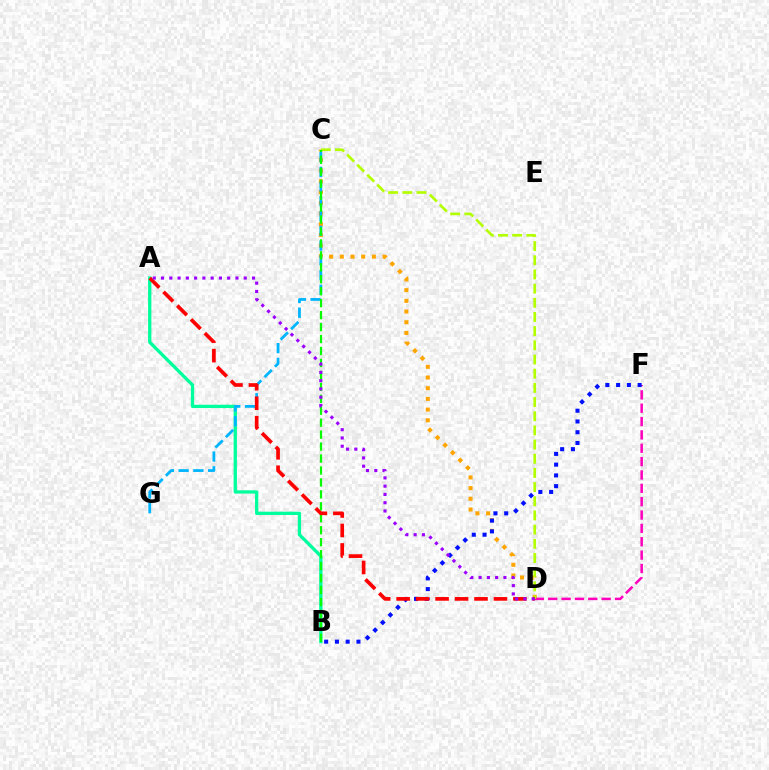{('C', 'D'): [{'color': '#ffa500', 'line_style': 'dotted', 'thickness': 2.91}, {'color': '#b3ff00', 'line_style': 'dashed', 'thickness': 1.93}], ('D', 'F'): [{'color': '#ff00bd', 'line_style': 'dashed', 'thickness': 1.81}], ('B', 'F'): [{'color': '#0010ff', 'line_style': 'dotted', 'thickness': 2.92}], ('A', 'B'): [{'color': '#00ff9d', 'line_style': 'solid', 'thickness': 2.37}], ('C', 'G'): [{'color': '#00b5ff', 'line_style': 'dashed', 'thickness': 2.0}], ('B', 'C'): [{'color': '#08ff00', 'line_style': 'dashed', 'thickness': 1.62}], ('A', 'D'): [{'color': '#ff0000', 'line_style': 'dashed', 'thickness': 2.64}, {'color': '#9b00ff', 'line_style': 'dotted', 'thickness': 2.25}]}